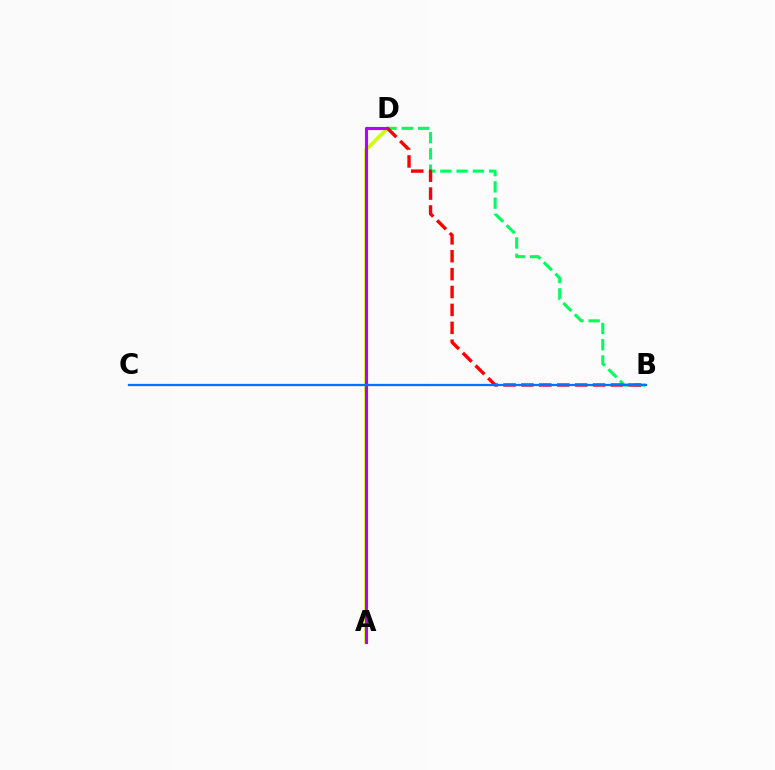{('B', 'D'): [{'color': '#00ff5c', 'line_style': 'dashed', 'thickness': 2.21}, {'color': '#ff0000', 'line_style': 'dashed', 'thickness': 2.43}], ('A', 'D'): [{'color': '#d1ff00', 'line_style': 'solid', 'thickness': 2.59}, {'color': '#b900ff', 'line_style': 'solid', 'thickness': 2.25}], ('B', 'C'): [{'color': '#0074ff', 'line_style': 'solid', 'thickness': 1.63}]}